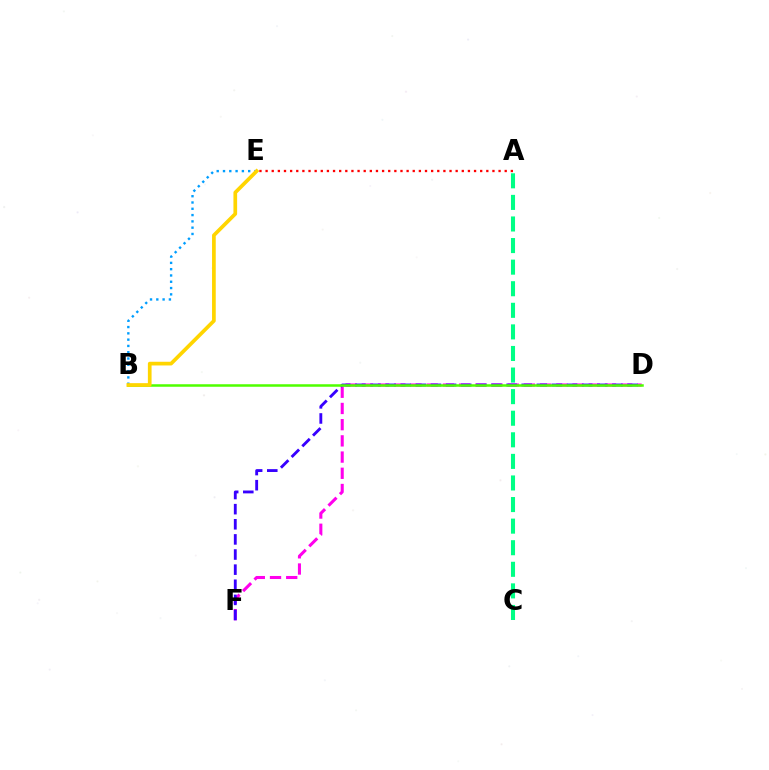{('A', 'E'): [{'color': '#ff0000', 'line_style': 'dotted', 'thickness': 1.67}], ('D', 'F'): [{'color': '#ff00ed', 'line_style': 'dashed', 'thickness': 2.2}, {'color': '#3700ff', 'line_style': 'dashed', 'thickness': 2.05}], ('B', 'D'): [{'color': '#4fff00', 'line_style': 'solid', 'thickness': 1.81}], ('A', 'C'): [{'color': '#00ff86', 'line_style': 'dashed', 'thickness': 2.93}], ('B', 'E'): [{'color': '#009eff', 'line_style': 'dotted', 'thickness': 1.71}, {'color': '#ffd500', 'line_style': 'solid', 'thickness': 2.66}]}